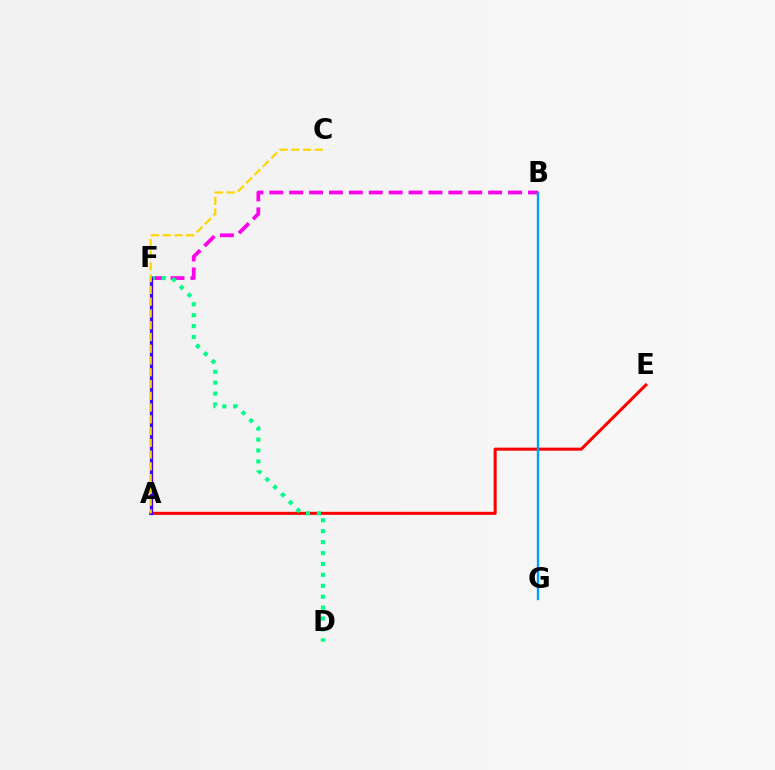{('B', 'F'): [{'color': '#ff00ed', 'line_style': 'dashed', 'thickness': 2.7}], ('A', 'E'): [{'color': '#ff0000', 'line_style': 'solid', 'thickness': 2.19}], ('D', 'F'): [{'color': '#00ff86', 'line_style': 'dotted', 'thickness': 2.97}], ('B', 'G'): [{'color': '#4fff00', 'line_style': 'dotted', 'thickness': 1.5}, {'color': '#009eff', 'line_style': 'solid', 'thickness': 1.68}], ('A', 'F'): [{'color': '#3700ff', 'line_style': 'solid', 'thickness': 2.34}], ('A', 'C'): [{'color': '#ffd500', 'line_style': 'dashed', 'thickness': 1.6}]}